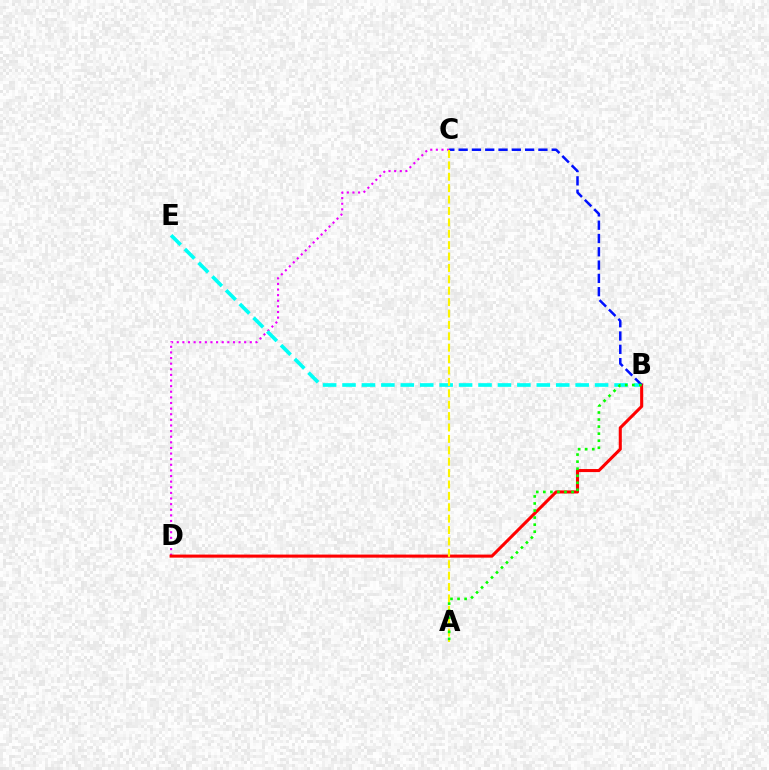{('C', 'D'): [{'color': '#ee00ff', 'line_style': 'dotted', 'thickness': 1.53}], ('B', 'E'): [{'color': '#00fff6', 'line_style': 'dashed', 'thickness': 2.64}], ('B', 'D'): [{'color': '#ff0000', 'line_style': 'solid', 'thickness': 2.21}], ('B', 'C'): [{'color': '#0010ff', 'line_style': 'dashed', 'thickness': 1.81}], ('A', 'C'): [{'color': '#fcf500', 'line_style': 'dashed', 'thickness': 1.55}], ('A', 'B'): [{'color': '#08ff00', 'line_style': 'dotted', 'thickness': 1.92}]}